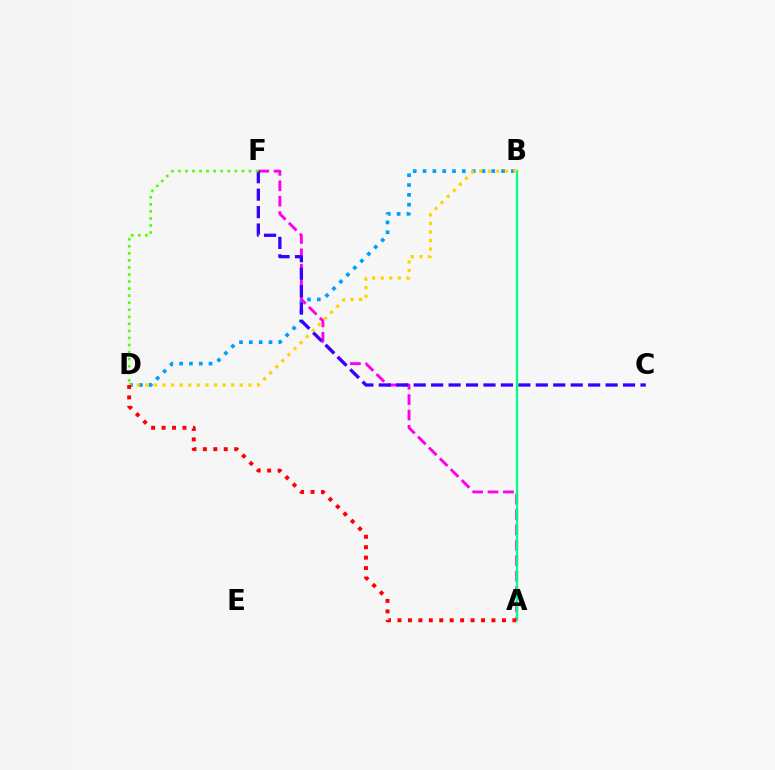{('B', 'D'): [{'color': '#009eff', 'line_style': 'dotted', 'thickness': 2.67}, {'color': '#ffd500', 'line_style': 'dotted', 'thickness': 2.33}], ('A', 'F'): [{'color': '#ff00ed', 'line_style': 'dashed', 'thickness': 2.09}], ('C', 'F'): [{'color': '#3700ff', 'line_style': 'dashed', 'thickness': 2.37}], ('A', 'B'): [{'color': '#00ff86', 'line_style': 'solid', 'thickness': 1.67}], ('D', 'F'): [{'color': '#4fff00', 'line_style': 'dotted', 'thickness': 1.92}], ('A', 'D'): [{'color': '#ff0000', 'line_style': 'dotted', 'thickness': 2.84}]}